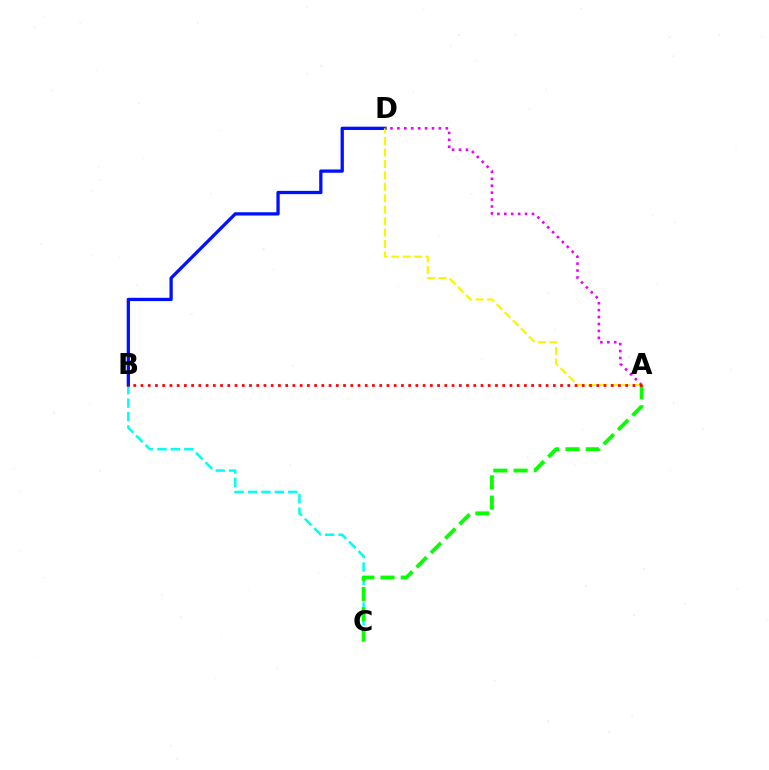{('B', 'C'): [{'color': '#00fff6', 'line_style': 'dashed', 'thickness': 1.82}], ('A', 'C'): [{'color': '#08ff00', 'line_style': 'dashed', 'thickness': 2.75}], ('B', 'D'): [{'color': '#0010ff', 'line_style': 'solid', 'thickness': 2.36}], ('A', 'D'): [{'color': '#fcf500', 'line_style': 'dashed', 'thickness': 1.56}, {'color': '#ee00ff', 'line_style': 'dotted', 'thickness': 1.88}], ('A', 'B'): [{'color': '#ff0000', 'line_style': 'dotted', 'thickness': 1.97}]}